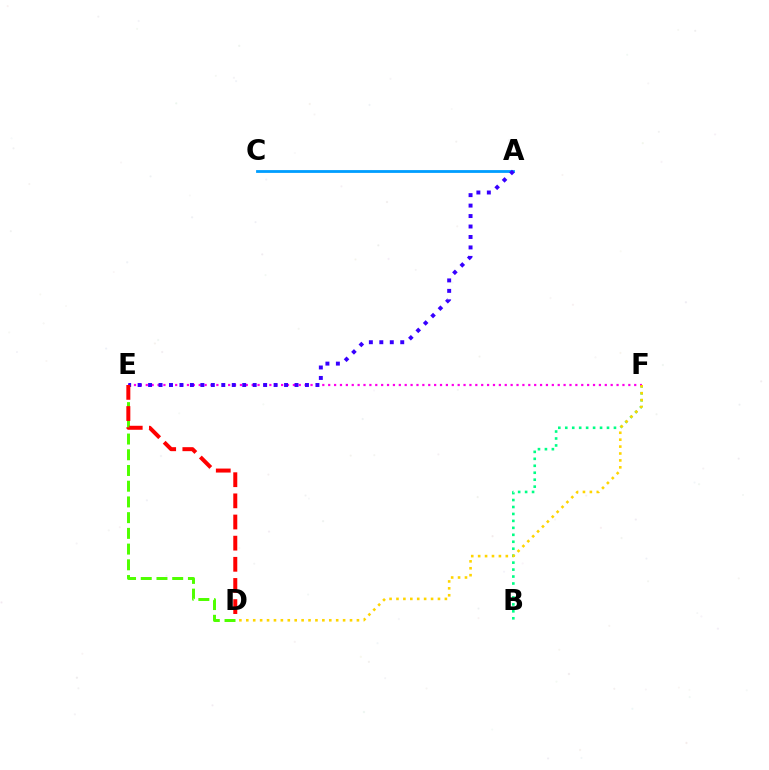{('B', 'F'): [{'color': '#00ff86', 'line_style': 'dotted', 'thickness': 1.89}], ('A', 'C'): [{'color': '#009eff', 'line_style': 'solid', 'thickness': 2.02}], ('D', 'E'): [{'color': '#4fff00', 'line_style': 'dashed', 'thickness': 2.14}, {'color': '#ff0000', 'line_style': 'dashed', 'thickness': 2.87}], ('E', 'F'): [{'color': '#ff00ed', 'line_style': 'dotted', 'thickness': 1.6}], ('D', 'F'): [{'color': '#ffd500', 'line_style': 'dotted', 'thickness': 1.88}], ('A', 'E'): [{'color': '#3700ff', 'line_style': 'dotted', 'thickness': 2.84}]}